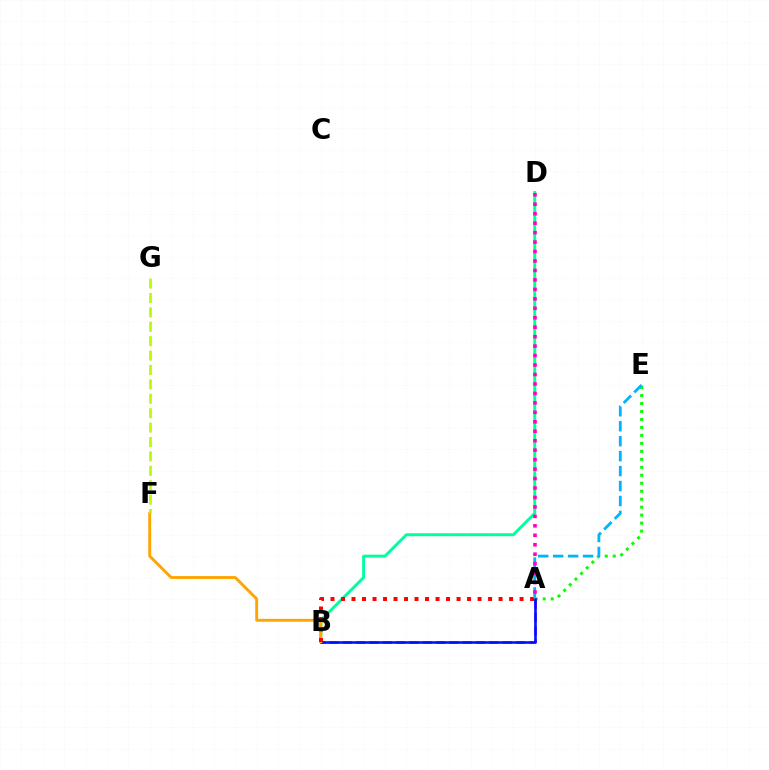{('A', 'B'): [{'color': '#9b00ff', 'line_style': 'dashed', 'thickness': 1.81}, {'color': '#0010ff', 'line_style': 'solid', 'thickness': 1.86}, {'color': '#ff0000', 'line_style': 'dotted', 'thickness': 2.85}], ('A', 'E'): [{'color': '#08ff00', 'line_style': 'dotted', 'thickness': 2.17}, {'color': '#00b5ff', 'line_style': 'dashed', 'thickness': 2.03}], ('B', 'D'): [{'color': '#00ff9d', 'line_style': 'solid', 'thickness': 2.1}], ('B', 'F'): [{'color': '#ffa500', 'line_style': 'solid', 'thickness': 2.09}], ('A', 'D'): [{'color': '#ff00bd', 'line_style': 'dotted', 'thickness': 2.57}], ('F', 'G'): [{'color': '#b3ff00', 'line_style': 'dashed', 'thickness': 1.96}]}